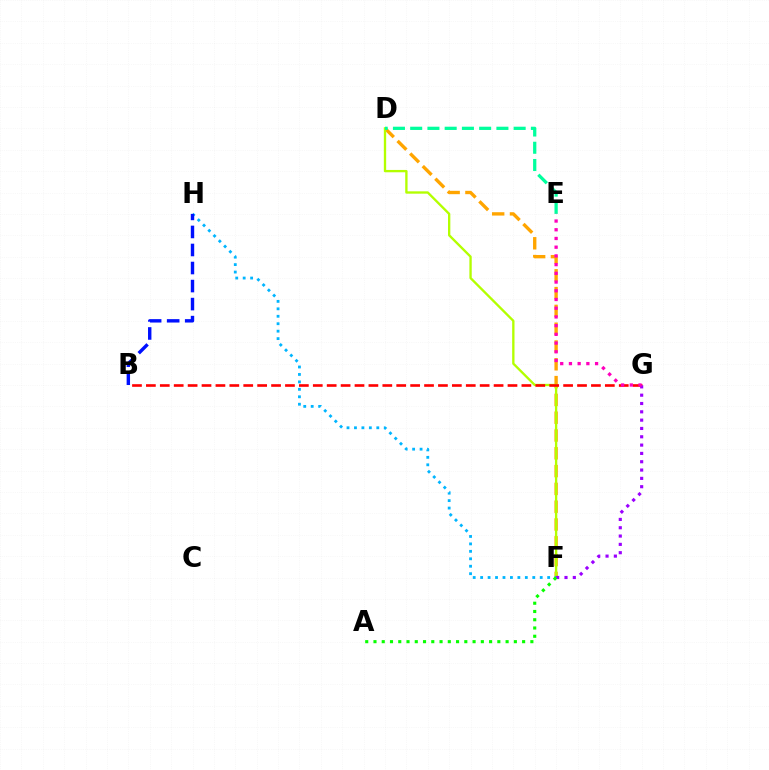{('D', 'F'): [{'color': '#ffa500', 'line_style': 'dashed', 'thickness': 2.42}, {'color': '#b3ff00', 'line_style': 'solid', 'thickness': 1.68}], ('F', 'H'): [{'color': '#00b5ff', 'line_style': 'dotted', 'thickness': 2.02}], ('B', 'H'): [{'color': '#0010ff', 'line_style': 'dashed', 'thickness': 2.45}], ('B', 'G'): [{'color': '#ff0000', 'line_style': 'dashed', 'thickness': 1.89}], ('F', 'G'): [{'color': '#9b00ff', 'line_style': 'dotted', 'thickness': 2.26}], ('D', 'E'): [{'color': '#00ff9d', 'line_style': 'dashed', 'thickness': 2.34}], ('A', 'F'): [{'color': '#08ff00', 'line_style': 'dotted', 'thickness': 2.24}], ('E', 'G'): [{'color': '#ff00bd', 'line_style': 'dotted', 'thickness': 2.37}]}